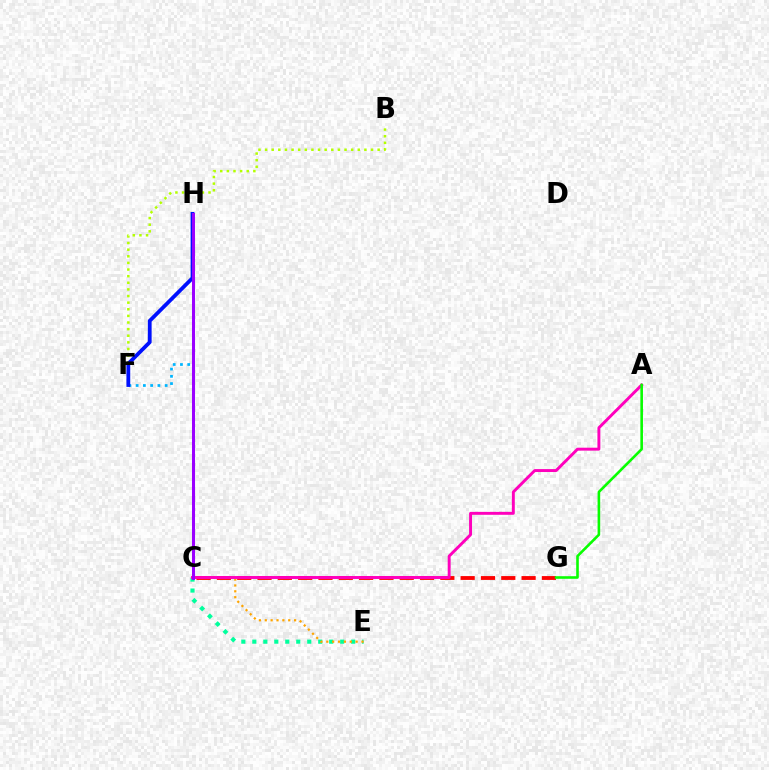{('F', 'H'): [{'color': '#00b5ff', 'line_style': 'dotted', 'thickness': 1.97}, {'color': '#0010ff', 'line_style': 'solid', 'thickness': 2.73}], ('C', 'E'): [{'color': '#00ff9d', 'line_style': 'dotted', 'thickness': 2.98}, {'color': '#ffa500', 'line_style': 'dotted', 'thickness': 1.59}], ('C', 'G'): [{'color': '#ff0000', 'line_style': 'dashed', 'thickness': 2.76}], ('B', 'F'): [{'color': '#b3ff00', 'line_style': 'dotted', 'thickness': 1.8}], ('A', 'C'): [{'color': '#ff00bd', 'line_style': 'solid', 'thickness': 2.11}], ('A', 'G'): [{'color': '#08ff00', 'line_style': 'solid', 'thickness': 1.87}], ('C', 'H'): [{'color': '#9b00ff', 'line_style': 'solid', 'thickness': 2.18}]}